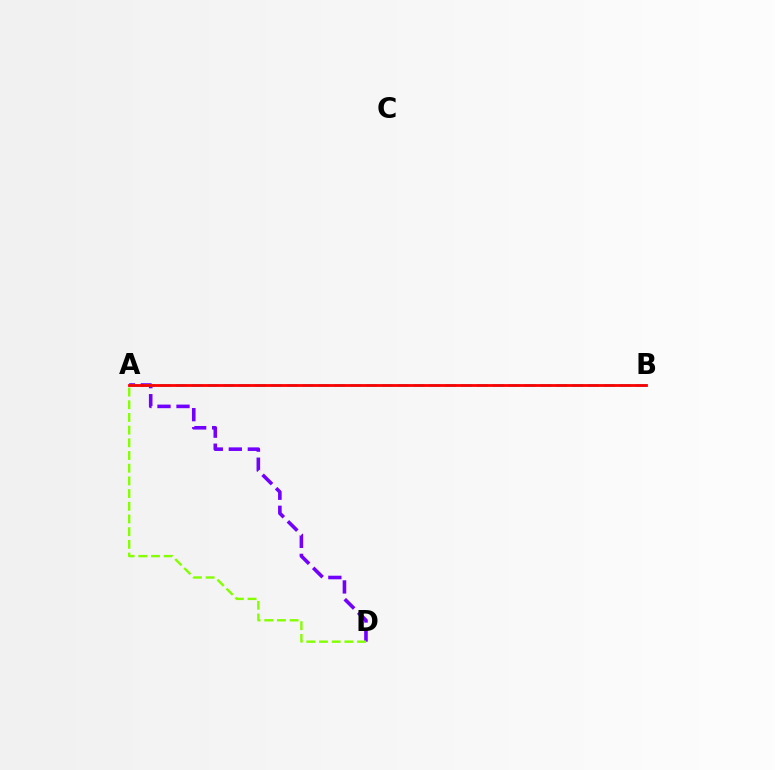{('A', 'D'): [{'color': '#7200ff', 'line_style': 'dashed', 'thickness': 2.58}, {'color': '#84ff00', 'line_style': 'dashed', 'thickness': 1.72}], ('A', 'B'): [{'color': '#00fff6', 'line_style': 'dashed', 'thickness': 2.15}, {'color': '#ff0000', 'line_style': 'solid', 'thickness': 2.02}]}